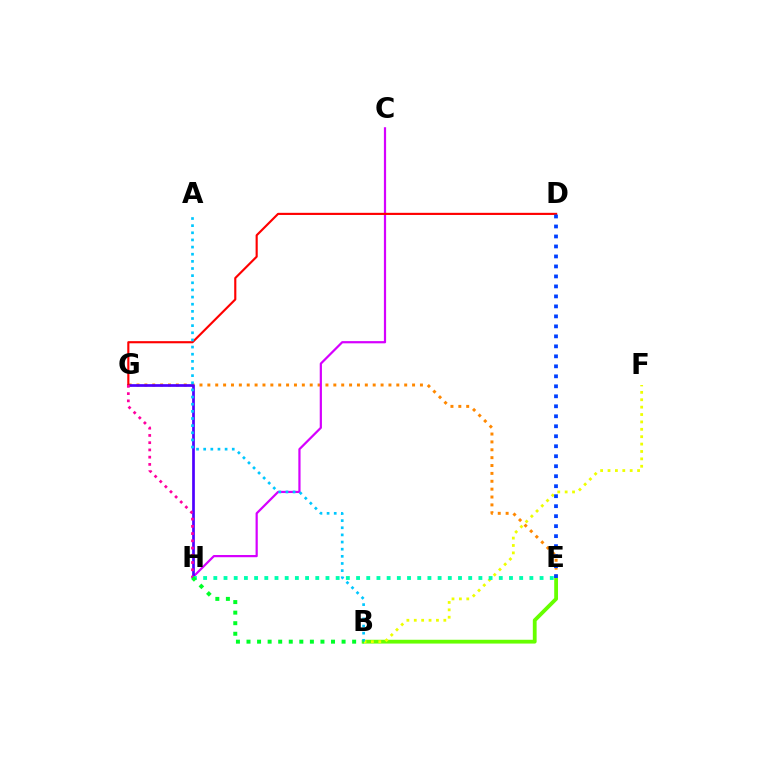{('E', 'G'): [{'color': '#ff8800', 'line_style': 'dotted', 'thickness': 2.14}], ('B', 'E'): [{'color': '#66ff00', 'line_style': 'solid', 'thickness': 2.74}], ('B', 'F'): [{'color': '#eeff00', 'line_style': 'dotted', 'thickness': 2.01}], ('C', 'H'): [{'color': '#d600ff', 'line_style': 'solid', 'thickness': 1.59}], ('G', 'H'): [{'color': '#4f00ff', 'line_style': 'solid', 'thickness': 1.95}, {'color': '#ff00a0', 'line_style': 'dotted', 'thickness': 1.97}], ('D', 'G'): [{'color': '#ff0000', 'line_style': 'solid', 'thickness': 1.54}], ('A', 'B'): [{'color': '#00c7ff', 'line_style': 'dotted', 'thickness': 1.94}], ('E', 'H'): [{'color': '#00ffaf', 'line_style': 'dotted', 'thickness': 2.77}], ('D', 'E'): [{'color': '#003fff', 'line_style': 'dotted', 'thickness': 2.71}], ('B', 'H'): [{'color': '#00ff27', 'line_style': 'dotted', 'thickness': 2.87}]}